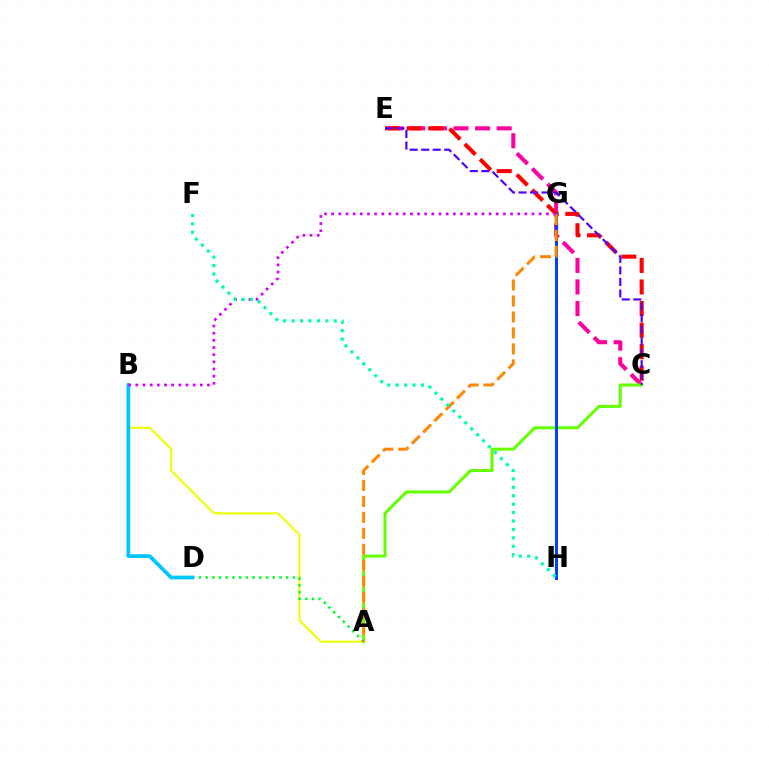{('C', 'E'): [{'color': '#ff00a0', 'line_style': 'dashed', 'thickness': 2.93}, {'color': '#ff0000', 'line_style': 'dashed', 'thickness': 2.93}, {'color': '#4f00ff', 'line_style': 'dashed', 'thickness': 1.56}], ('A', 'B'): [{'color': '#eeff00', 'line_style': 'solid', 'thickness': 1.51}], ('A', 'C'): [{'color': '#66ff00', 'line_style': 'solid', 'thickness': 2.18}], ('G', 'H'): [{'color': '#003fff', 'line_style': 'solid', 'thickness': 2.12}], ('A', 'D'): [{'color': '#00ff27', 'line_style': 'dotted', 'thickness': 1.83}], ('B', 'D'): [{'color': '#00c7ff', 'line_style': 'solid', 'thickness': 2.7}], ('A', 'G'): [{'color': '#ff8800', 'line_style': 'dashed', 'thickness': 2.17}], ('B', 'G'): [{'color': '#d600ff', 'line_style': 'dotted', 'thickness': 1.95}], ('F', 'H'): [{'color': '#00ffaf', 'line_style': 'dotted', 'thickness': 2.29}]}